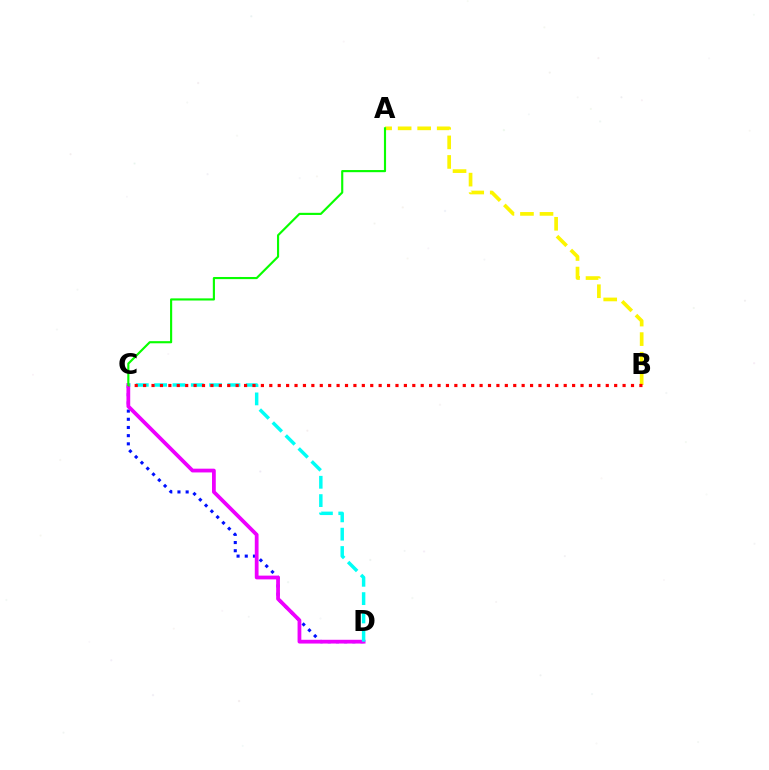{('A', 'B'): [{'color': '#fcf500', 'line_style': 'dashed', 'thickness': 2.65}], ('C', 'D'): [{'color': '#0010ff', 'line_style': 'dotted', 'thickness': 2.22}, {'color': '#ee00ff', 'line_style': 'solid', 'thickness': 2.71}, {'color': '#00fff6', 'line_style': 'dashed', 'thickness': 2.49}], ('B', 'C'): [{'color': '#ff0000', 'line_style': 'dotted', 'thickness': 2.29}], ('A', 'C'): [{'color': '#08ff00', 'line_style': 'solid', 'thickness': 1.54}]}